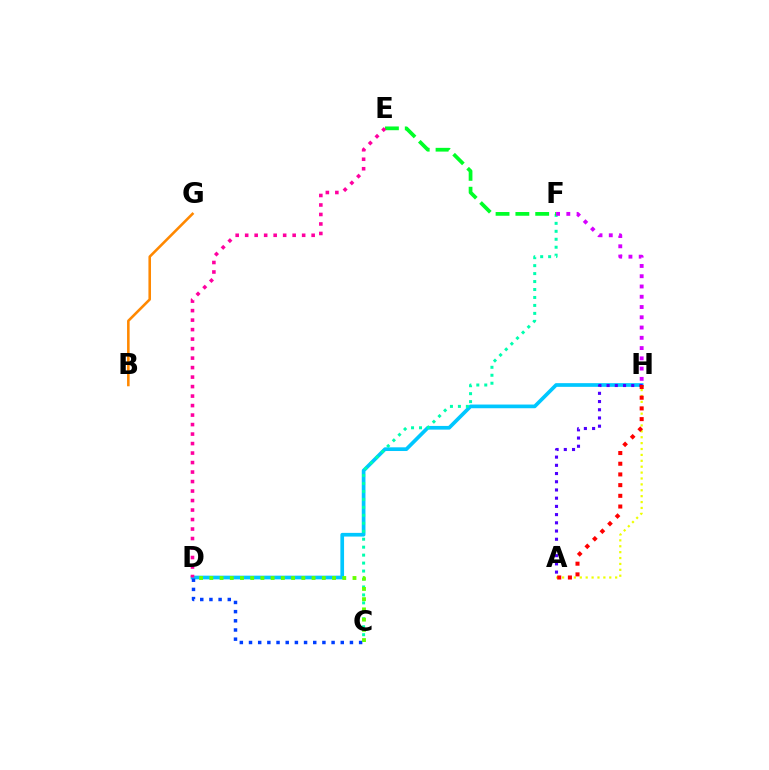{('D', 'H'): [{'color': '#00c7ff', 'line_style': 'solid', 'thickness': 2.66}], ('C', 'D'): [{'color': '#003fff', 'line_style': 'dotted', 'thickness': 2.49}, {'color': '#66ff00', 'line_style': 'dotted', 'thickness': 2.78}], ('A', 'H'): [{'color': '#eeff00', 'line_style': 'dotted', 'thickness': 1.6}, {'color': '#4f00ff', 'line_style': 'dotted', 'thickness': 2.23}, {'color': '#ff0000', 'line_style': 'dotted', 'thickness': 2.91}], ('C', 'F'): [{'color': '#00ffaf', 'line_style': 'dotted', 'thickness': 2.16}], ('E', 'F'): [{'color': '#00ff27', 'line_style': 'dashed', 'thickness': 2.69}], ('D', 'E'): [{'color': '#ff00a0', 'line_style': 'dotted', 'thickness': 2.58}], ('B', 'G'): [{'color': '#ff8800', 'line_style': 'solid', 'thickness': 1.85}], ('F', 'H'): [{'color': '#d600ff', 'line_style': 'dotted', 'thickness': 2.79}]}